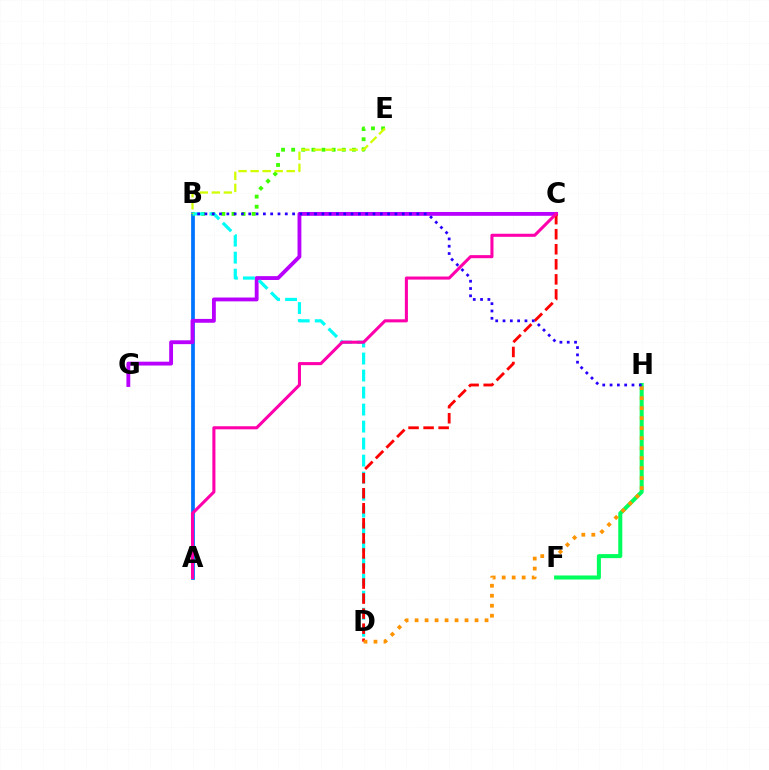{('A', 'B'): [{'color': '#0074ff', 'line_style': 'solid', 'thickness': 2.7}], ('F', 'H'): [{'color': '#00ff5c', 'line_style': 'solid', 'thickness': 2.91}], ('B', 'E'): [{'color': '#3dff00', 'line_style': 'dotted', 'thickness': 2.75}, {'color': '#d1ff00', 'line_style': 'dashed', 'thickness': 1.63}], ('C', 'G'): [{'color': '#b900ff', 'line_style': 'solid', 'thickness': 2.77}], ('B', 'D'): [{'color': '#00fff6', 'line_style': 'dashed', 'thickness': 2.31}], ('C', 'D'): [{'color': '#ff0000', 'line_style': 'dashed', 'thickness': 2.05}], ('D', 'H'): [{'color': '#ff9400', 'line_style': 'dotted', 'thickness': 2.71}], ('A', 'C'): [{'color': '#ff00ac', 'line_style': 'solid', 'thickness': 2.21}], ('B', 'H'): [{'color': '#2500ff', 'line_style': 'dotted', 'thickness': 1.99}]}